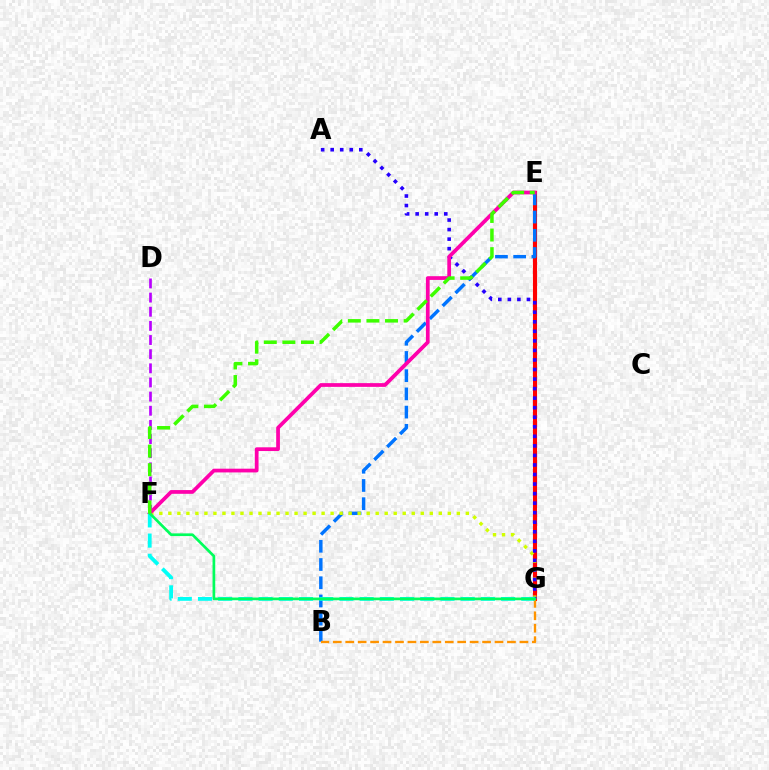{('E', 'G'): [{'color': '#ff0000', 'line_style': 'solid', 'thickness': 2.97}], ('B', 'E'): [{'color': '#0074ff', 'line_style': 'dashed', 'thickness': 2.47}], ('B', 'G'): [{'color': '#ff9400', 'line_style': 'dashed', 'thickness': 1.69}], ('F', 'G'): [{'color': '#d1ff00', 'line_style': 'dotted', 'thickness': 2.45}, {'color': '#00fff6', 'line_style': 'dashed', 'thickness': 2.75}, {'color': '#00ff5c', 'line_style': 'solid', 'thickness': 1.94}], ('D', 'F'): [{'color': '#b900ff', 'line_style': 'dashed', 'thickness': 1.92}], ('A', 'G'): [{'color': '#2500ff', 'line_style': 'dotted', 'thickness': 2.59}], ('E', 'F'): [{'color': '#ff00ac', 'line_style': 'solid', 'thickness': 2.69}, {'color': '#3dff00', 'line_style': 'dashed', 'thickness': 2.52}]}